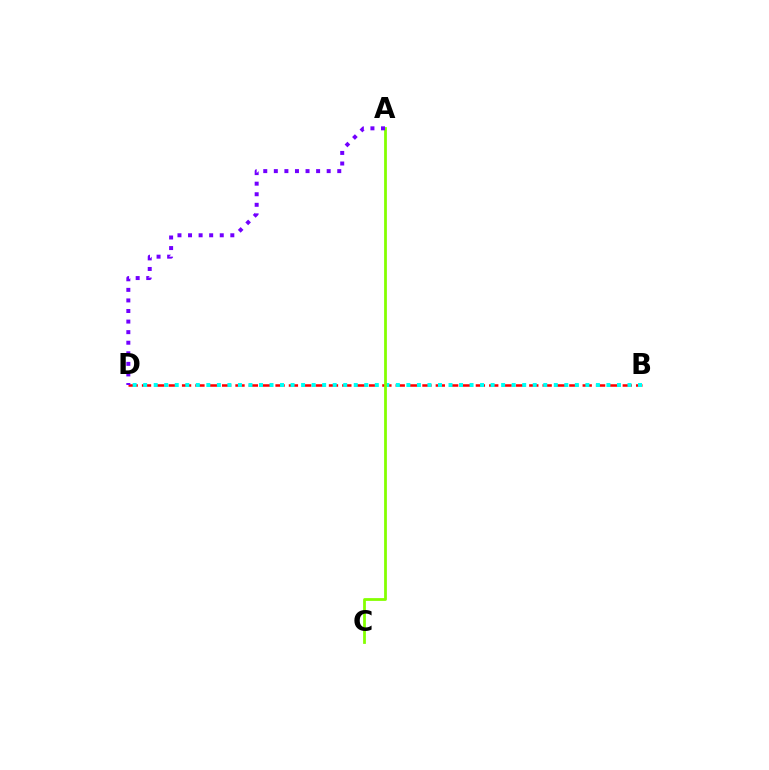{('B', 'D'): [{'color': '#ff0000', 'line_style': 'dashed', 'thickness': 1.81}, {'color': '#00fff6', 'line_style': 'dotted', 'thickness': 2.86}], ('A', 'C'): [{'color': '#84ff00', 'line_style': 'solid', 'thickness': 1.99}], ('A', 'D'): [{'color': '#7200ff', 'line_style': 'dotted', 'thickness': 2.87}]}